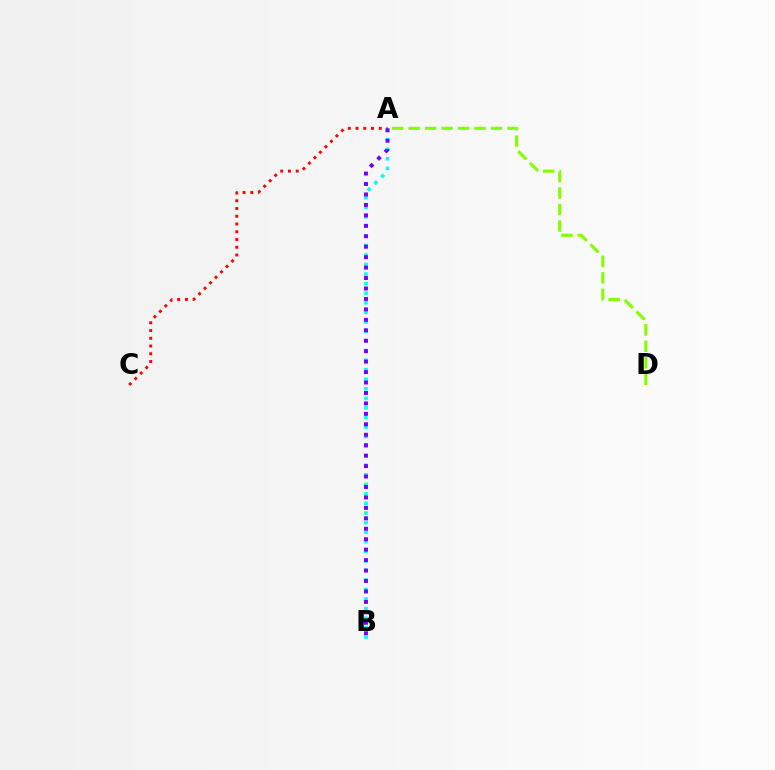{('A', 'B'): [{'color': '#00fff6', 'line_style': 'dotted', 'thickness': 2.6}, {'color': '#7200ff', 'line_style': 'dotted', 'thickness': 2.84}], ('A', 'C'): [{'color': '#ff0000', 'line_style': 'dotted', 'thickness': 2.1}], ('A', 'D'): [{'color': '#84ff00', 'line_style': 'dashed', 'thickness': 2.24}]}